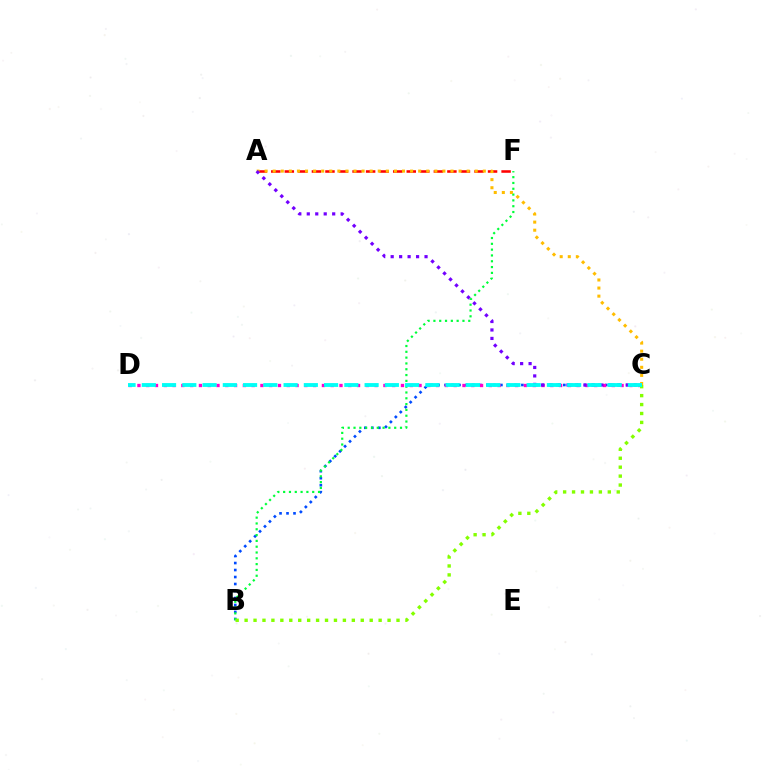{('A', 'F'): [{'color': '#ff0000', 'line_style': 'dashed', 'thickness': 1.84}], ('B', 'C'): [{'color': '#004bff', 'line_style': 'dotted', 'thickness': 1.9}, {'color': '#84ff00', 'line_style': 'dotted', 'thickness': 2.43}], ('B', 'F'): [{'color': '#00ff39', 'line_style': 'dotted', 'thickness': 1.58}], ('C', 'D'): [{'color': '#ff00cf', 'line_style': 'dotted', 'thickness': 2.39}, {'color': '#00fff6', 'line_style': 'dashed', 'thickness': 2.75}], ('A', 'C'): [{'color': '#ffbd00', 'line_style': 'dotted', 'thickness': 2.2}, {'color': '#7200ff', 'line_style': 'dotted', 'thickness': 2.3}]}